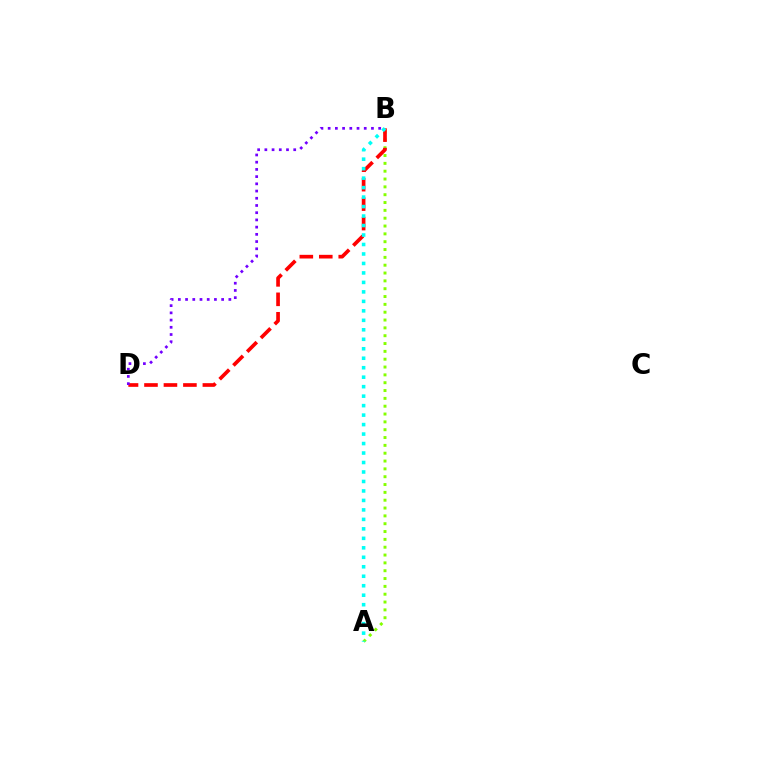{('A', 'B'): [{'color': '#84ff00', 'line_style': 'dotted', 'thickness': 2.13}, {'color': '#00fff6', 'line_style': 'dotted', 'thickness': 2.58}], ('B', 'D'): [{'color': '#ff0000', 'line_style': 'dashed', 'thickness': 2.64}, {'color': '#7200ff', 'line_style': 'dotted', 'thickness': 1.96}]}